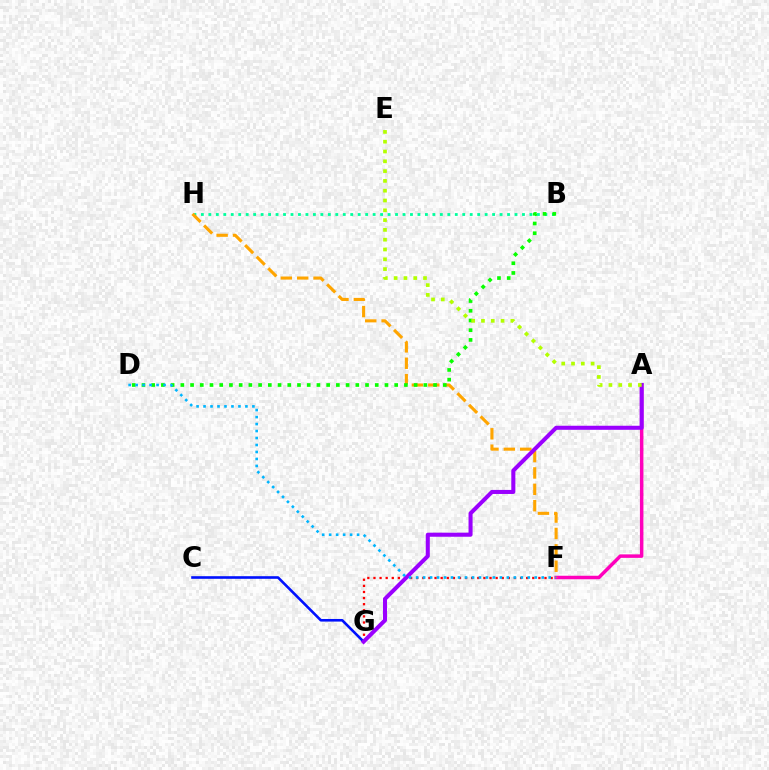{('B', 'H'): [{'color': '#00ff9d', 'line_style': 'dotted', 'thickness': 2.03}], ('F', 'G'): [{'color': '#ff0000', 'line_style': 'dotted', 'thickness': 1.66}], ('A', 'F'): [{'color': '#ff00bd', 'line_style': 'solid', 'thickness': 2.51}], ('F', 'H'): [{'color': '#ffa500', 'line_style': 'dashed', 'thickness': 2.23}], ('C', 'G'): [{'color': '#0010ff', 'line_style': 'solid', 'thickness': 1.88}], ('A', 'G'): [{'color': '#9b00ff', 'line_style': 'solid', 'thickness': 2.91}], ('B', 'D'): [{'color': '#08ff00', 'line_style': 'dotted', 'thickness': 2.64}], ('D', 'F'): [{'color': '#00b5ff', 'line_style': 'dotted', 'thickness': 1.9}], ('A', 'E'): [{'color': '#b3ff00', 'line_style': 'dotted', 'thickness': 2.66}]}